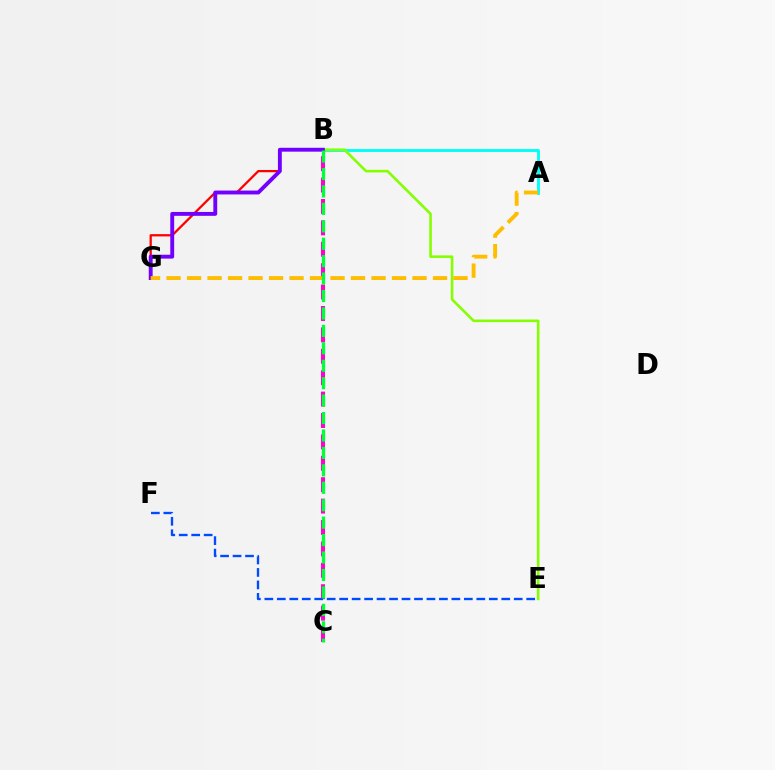{('A', 'B'): [{'color': '#00fff6', 'line_style': 'solid', 'thickness': 2.08}], ('B', 'G'): [{'color': '#ff0000', 'line_style': 'solid', 'thickness': 1.63}, {'color': '#7200ff', 'line_style': 'solid', 'thickness': 2.79}], ('B', 'C'): [{'color': '#ff00cf', 'line_style': 'dashed', 'thickness': 2.91}, {'color': '#00ff39', 'line_style': 'dashed', 'thickness': 2.37}], ('B', 'E'): [{'color': '#84ff00', 'line_style': 'solid', 'thickness': 1.86}], ('E', 'F'): [{'color': '#004bff', 'line_style': 'dashed', 'thickness': 1.69}], ('A', 'G'): [{'color': '#ffbd00', 'line_style': 'dashed', 'thickness': 2.78}]}